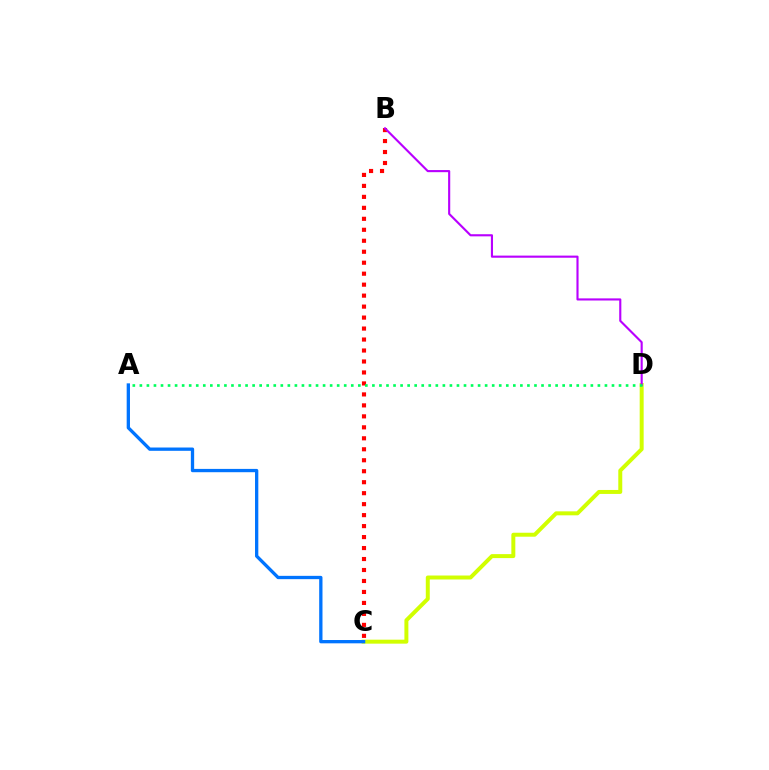{('C', 'D'): [{'color': '#d1ff00', 'line_style': 'solid', 'thickness': 2.86}], ('A', 'C'): [{'color': '#0074ff', 'line_style': 'solid', 'thickness': 2.38}], ('B', 'C'): [{'color': '#ff0000', 'line_style': 'dotted', 'thickness': 2.98}], ('B', 'D'): [{'color': '#b900ff', 'line_style': 'solid', 'thickness': 1.53}], ('A', 'D'): [{'color': '#00ff5c', 'line_style': 'dotted', 'thickness': 1.91}]}